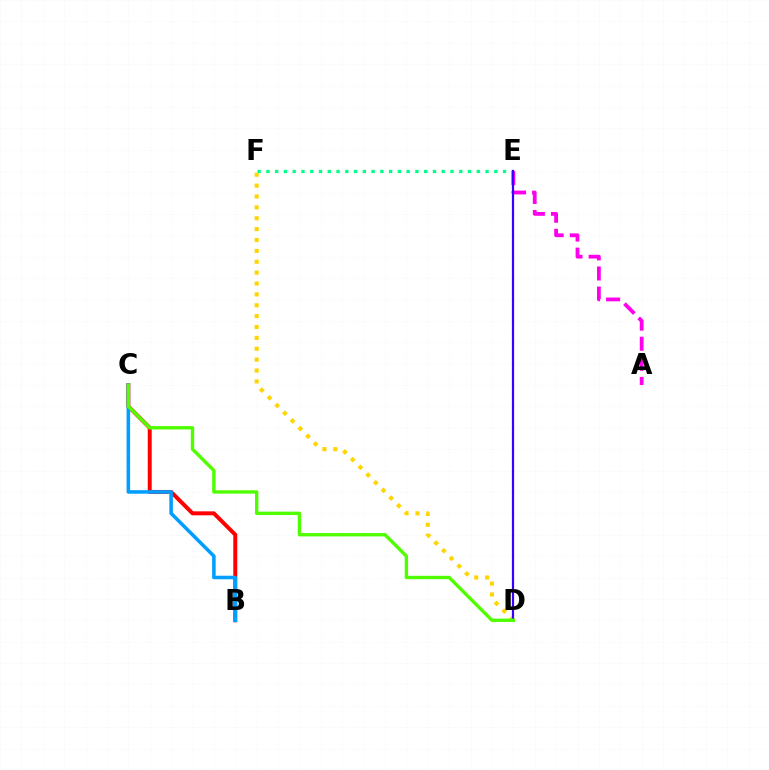{('D', 'F'): [{'color': '#ffd500', 'line_style': 'dotted', 'thickness': 2.96}], ('B', 'C'): [{'color': '#ff0000', 'line_style': 'solid', 'thickness': 2.86}, {'color': '#009eff', 'line_style': 'solid', 'thickness': 2.56}], ('A', 'E'): [{'color': '#ff00ed', 'line_style': 'dashed', 'thickness': 2.73}], ('E', 'F'): [{'color': '#00ff86', 'line_style': 'dotted', 'thickness': 2.38}], ('D', 'E'): [{'color': '#3700ff', 'line_style': 'solid', 'thickness': 1.6}], ('C', 'D'): [{'color': '#4fff00', 'line_style': 'solid', 'thickness': 2.44}]}